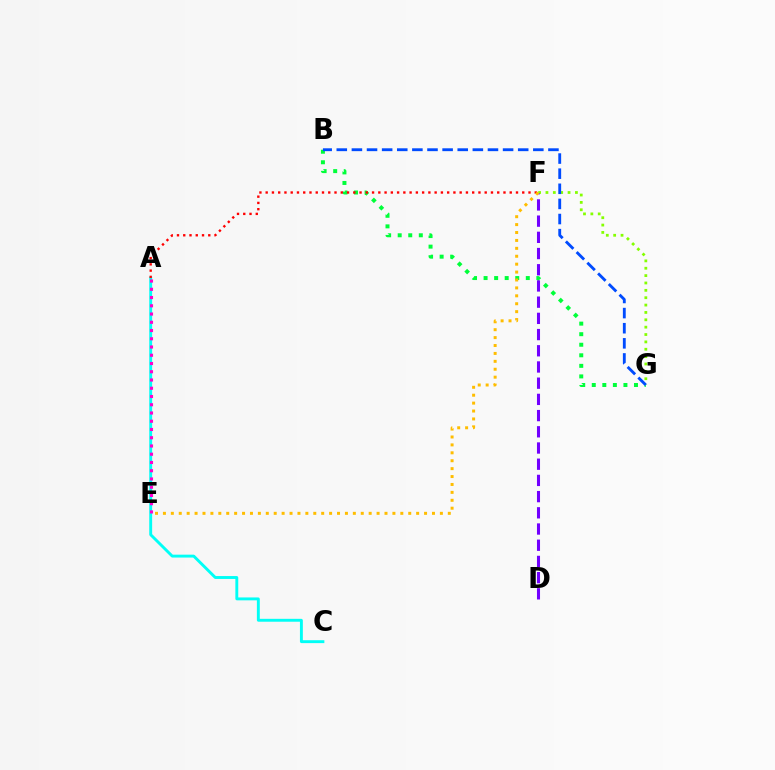{('F', 'G'): [{'color': '#84ff00', 'line_style': 'dotted', 'thickness': 2.0}], ('B', 'G'): [{'color': '#00ff39', 'line_style': 'dotted', 'thickness': 2.87}, {'color': '#004bff', 'line_style': 'dashed', 'thickness': 2.05}], ('D', 'F'): [{'color': '#7200ff', 'line_style': 'dashed', 'thickness': 2.2}], ('A', 'C'): [{'color': '#00fff6', 'line_style': 'solid', 'thickness': 2.09}], ('A', 'F'): [{'color': '#ff0000', 'line_style': 'dotted', 'thickness': 1.7}], ('A', 'E'): [{'color': '#ff00cf', 'line_style': 'dotted', 'thickness': 2.24}], ('E', 'F'): [{'color': '#ffbd00', 'line_style': 'dotted', 'thickness': 2.15}]}